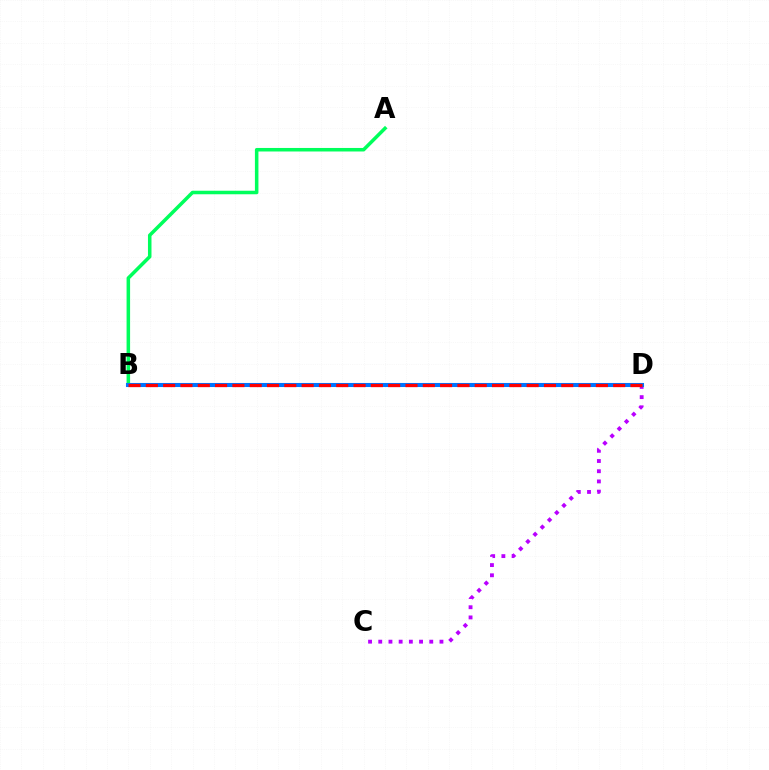{('A', 'B'): [{'color': '#00ff5c', 'line_style': 'solid', 'thickness': 2.54}], ('C', 'D'): [{'color': '#b900ff', 'line_style': 'dotted', 'thickness': 2.77}], ('B', 'D'): [{'color': '#d1ff00', 'line_style': 'dotted', 'thickness': 1.53}, {'color': '#0074ff', 'line_style': 'solid', 'thickness': 2.92}, {'color': '#ff0000', 'line_style': 'dashed', 'thickness': 2.35}]}